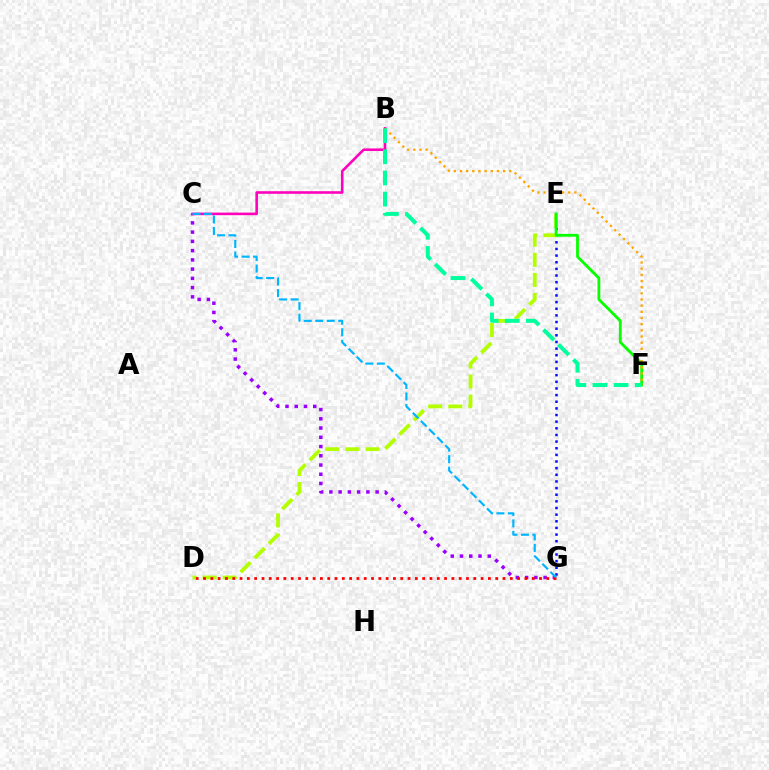{('C', 'G'): [{'color': '#9b00ff', 'line_style': 'dotted', 'thickness': 2.51}, {'color': '#00b5ff', 'line_style': 'dashed', 'thickness': 1.56}], ('B', 'C'): [{'color': '#ff00bd', 'line_style': 'solid', 'thickness': 1.87}], ('E', 'G'): [{'color': '#0010ff', 'line_style': 'dotted', 'thickness': 1.8}], ('D', 'E'): [{'color': '#b3ff00', 'line_style': 'dashed', 'thickness': 2.73}], ('E', 'F'): [{'color': '#08ff00', 'line_style': 'solid', 'thickness': 2.03}], ('D', 'G'): [{'color': '#ff0000', 'line_style': 'dotted', 'thickness': 1.98}], ('B', 'F'): [{'color': '#ffa500', 'line_style': 'dotted', 'thickness': 1.68}, {'color': '#00ff9d', 'line_style': 'dashed', 'thickness': 2.87}]}